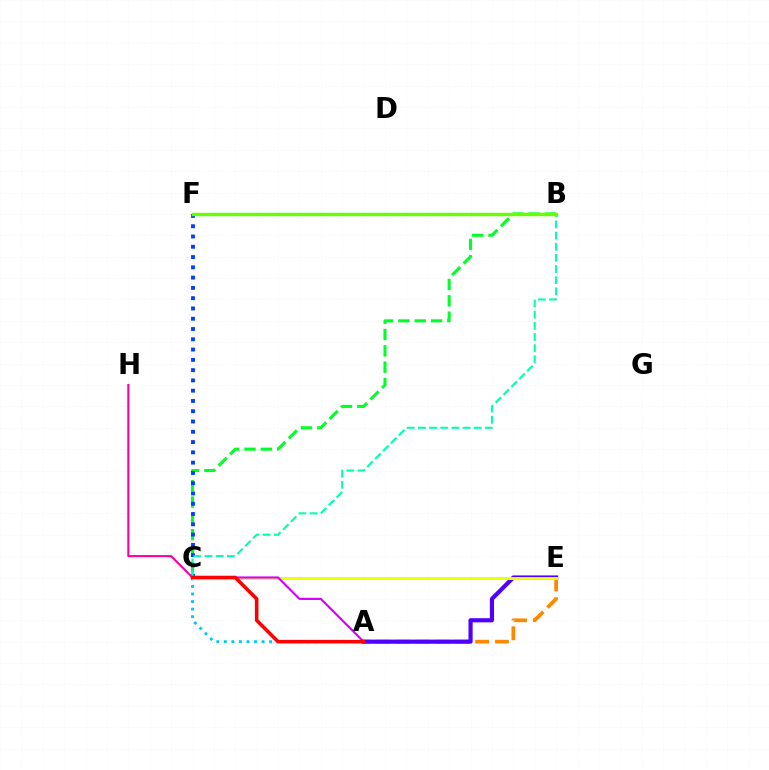{('B', 'C'): [{'color': '#00ff27', 'line_style': 'dashed', 'thickness': 2.22}, {'color': '#00ffaf', 'line_style': 'dashed', 'thickness': 1.52}], ('A', 'E'): [{'color': '#ff8800', 'line_style': 'dashed', 'thickness': 2.69}, {'color': '#4f00ff', 'line_style': 'solid', 'thickness': 2.99}], ('C', 'F'): [{'color': '#003fff', 'line_style': 'dotted', 'thickness': 2.79}], ('A', 'C'): [{'color': '#00c7ff', 'line_style': 'dotted', 'thickness': 2.05}, {'color': '#d600ff', 'line_style': 'solid', 'thickness': 1.56}, {'color': '#ff0000', 'line_style': 'solid', 'thickness': 2.57}], ('C', 'H'): [{'color': '#ff00a0', 'line_style': 'solid', 'thickness': 1.52}], ('C', 'E'): [{'color': '#eeff00', 'line_style': 'solid', 'thickness': 2.1}], ('B', 'F'): [{'color': '#66ff00', 'line_style': 'solid', 'thickness': 2.47}]}